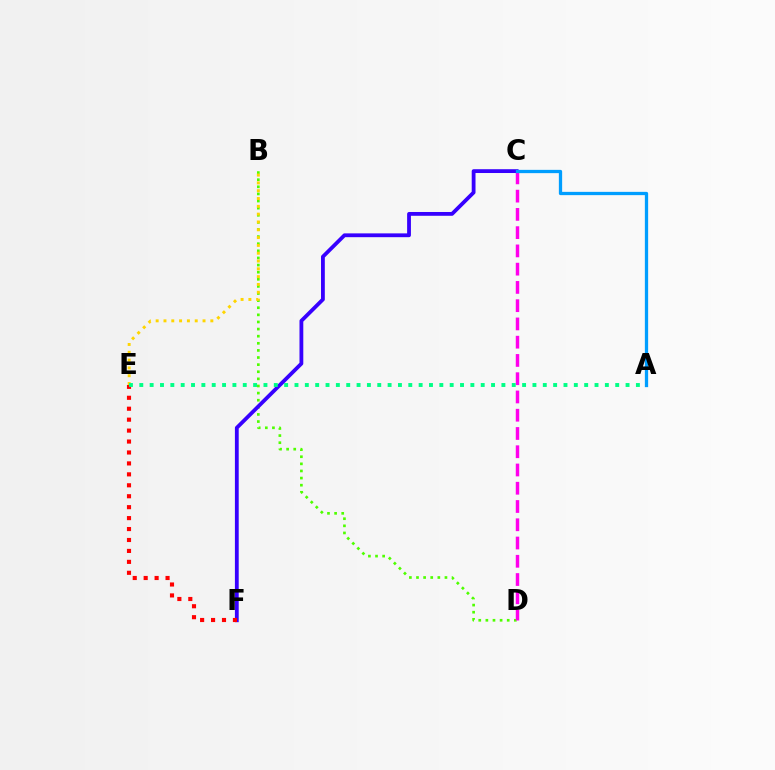{('B', 'D'): [{'color': '#4fff00', 'line_style': 'dotted', 'thickness': 1.93}], ('C', 'D'): [{'color': '#ff00ed', 'line_style': 'dashed', 'thickness': 2.48}], ('B', 'E'): [{'color': '#ffd500', 'line_style': 'dotted', 'thickness': 2.12}], ('C', 'F'): [{'color': '#3700ff', 'line_style': 'solid', 'thickness': 2.74}], ('E', 'F'): [{'color': '#ff0000', 'line_style': 'dotted', 'thickness': 2.97}], ('A', 'E'): [{'color': '#00ff86', 'line_style': 'dotted', 'thickness': 2.81}], ('A', 'C'): [{'color': '#009eff', 'line_style': 'solid', 'thickness': 2.36}]}